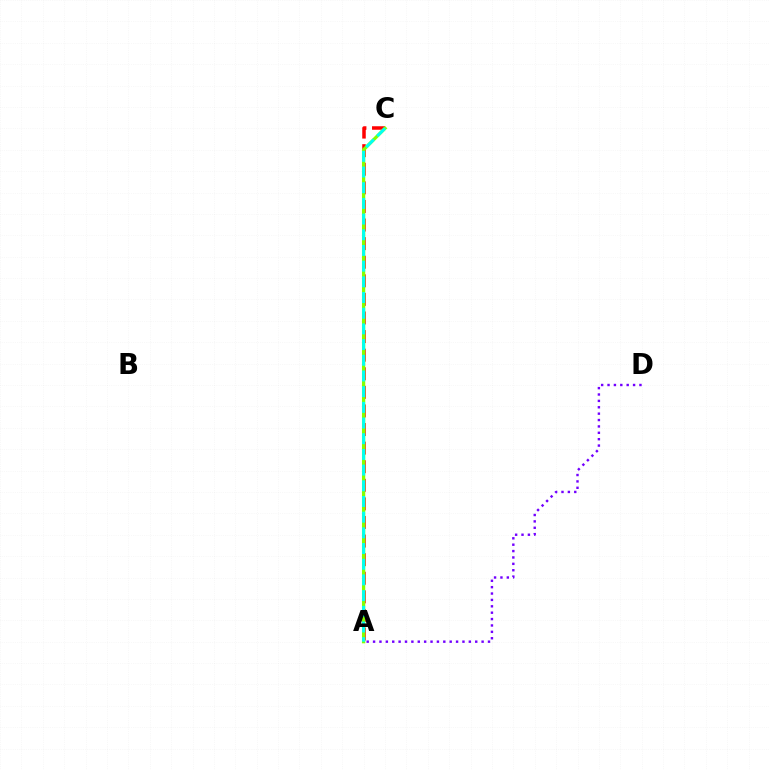{('A', 'C'): [{'color': '#ff0000', 'line_style': 'dashed', 'thickness': 2.53}, {'color': '#84ff00', 'line_style': 'solid', 'thickness': 2.36}, {'color': '#00fff6', 'line_style': 'dashed', 'thickness': 2.13}], ('A', 'D'): [{'color': '#7200ff', 'line_style': 'dotted', 'thickness': 1.73}]}